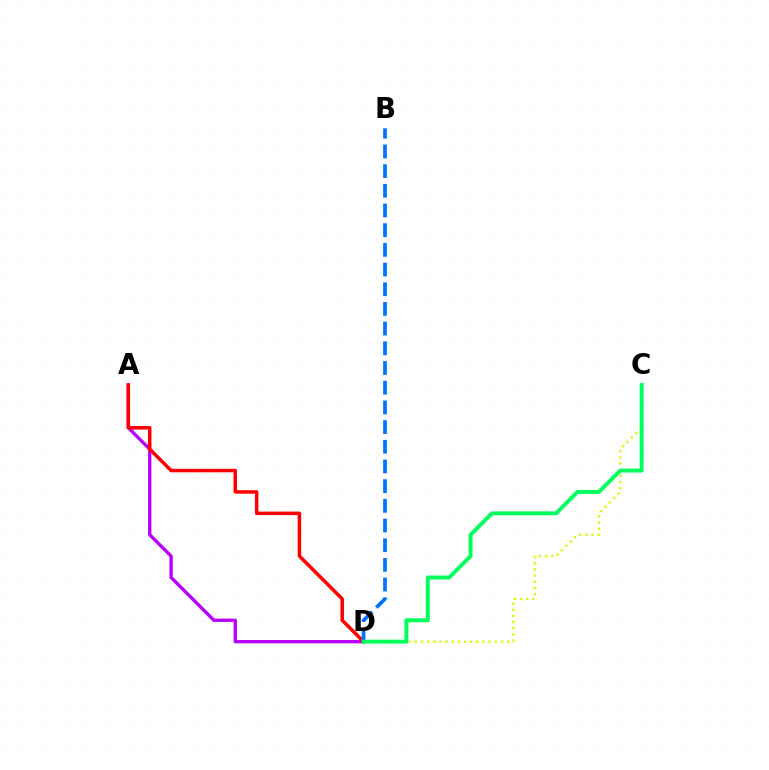{('C', 'D'): [{'color': '#d1ff00', 'line_style': 'dotted', 'thickness': 1.67}, {'color': '#00ff5c', 'line_style': 'solid', 'thickness': 2.83}], ('A', 'D'): [{'color': '#b900ff', 'line_style': 'solid', 'thickness': 2.4}, {'color': '#ff0000', 'line_style': 'solid', 'thickness': 2.52}], ('B', 'D'): [{'color': '#0074ff', 'line_style': 'dashed', 'thickness': 2.67}]}